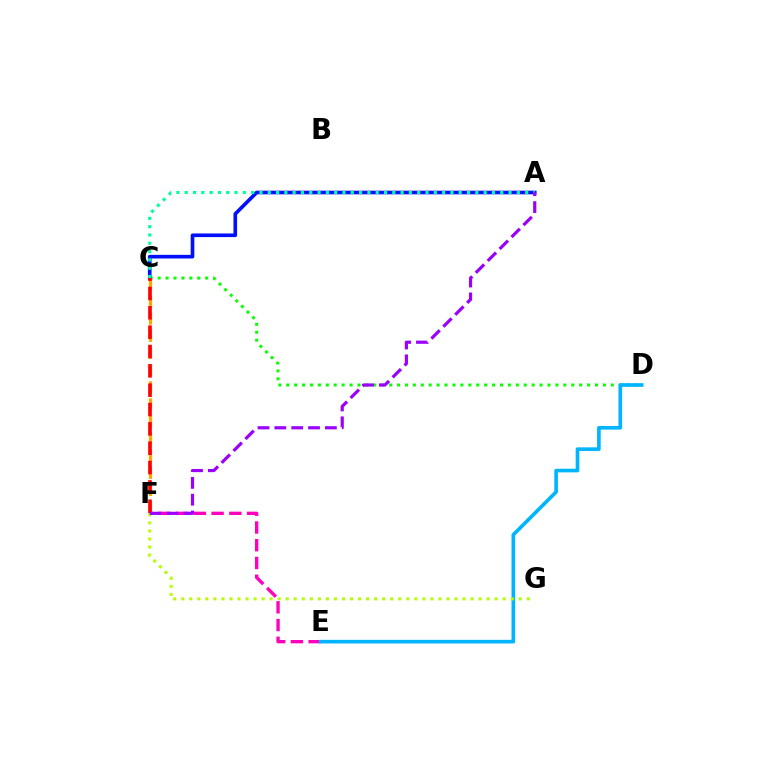{('E', 'F'): [{'color': '#ff00bd', 'line_style': 'dashed', 'thickness': 2.41}], ('C', 'D'): [{'color': '#08ff00', 'line_style': 'dotted', 'thickness': 2.15}], ('A', 'C'): [{'color': '#0010ff', 'line_style': 'solid', 'thickness': 2.63}, {'color': '#00ff9d', 'line_style': 'dotted', 'thickness': 2.26}], ('C', 'F'): [{'color': '#ffa500', 'line_style': 'dashed', 'thickness': 2.33}, {'color': '#ff0000', 'line_style': 'dashed', 'thickness': 2.63}], ('D', 'E'): [{'color': '#00b5ff', 'line_style': 'solid', 'thickness': 2.62}], ('F', 'G'): [{'color': '#b3ff00', 'line_style': 'dotted', 'thickness': 2.18}], ('A', 'F'): [{'color': '#9b00ff', 'line_style': 'dashed', 'thickness': 2.29}]}